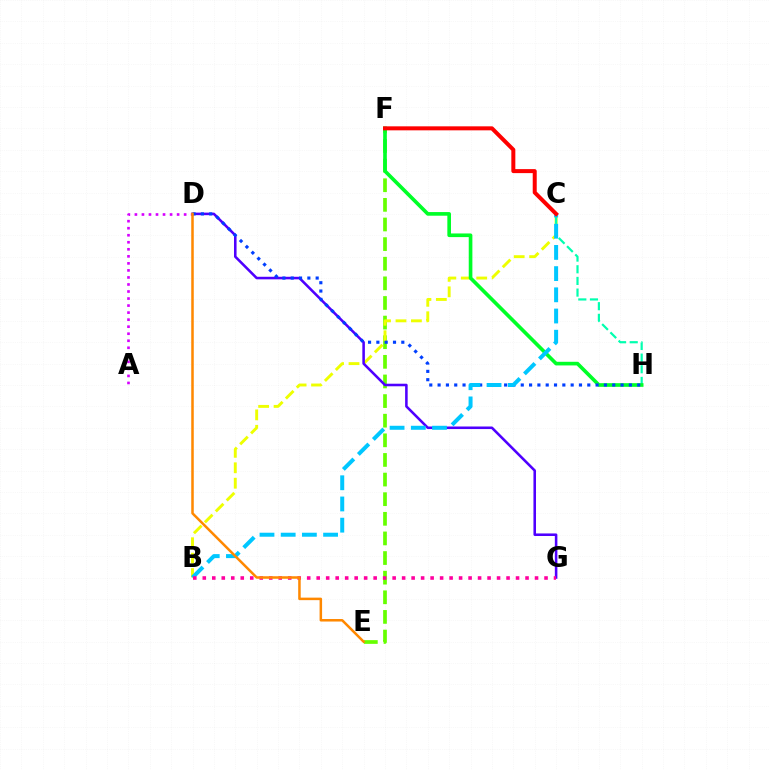{('E', 'F'): [{'color': '#66ff00', 'line_style': 'dashed', 'thickness': 2.67}], ('B', 'C'): [{'color': '#eeff00', 'line_style': 'dashed', 'thickness': 2.1}, {'color': '#00c7ff', 'line_style': 'dashed', 'thickness': 2.88}], ('D', 'G'): [{'color': '#4f00ff', 'line_style': 'solid', 'thickness': 1.84}], ('A', 'D'): [{'color': '#d600ff', 'line_style': 'dotted', 'thickness': 1.91}], ('C', 'H'): [{'color': '#00ffaf', 'line_style': 'dashed', 'thickness': 1.58}], ('F', 'H'): [{'color': '#00ff27', 'line_style': 'solid', 'thickness': 2.62}], ('D', 'H'): [{'color': '#003fff', 'line_style': 'dotted', 'thickness': 2.26}], ('B', 'G'): [{'color': '#ff00a0', 'line_style': 'dotted', 'thickness': 2.58}], ('C', 'F'): [{'color': '#ff0000', 'line_style': 'solid', 'thickness': 2.88}], ('D', 'E'): [{'color': '#ff8800', 'line_style': 'solid', 'thickness': 1.81}]}